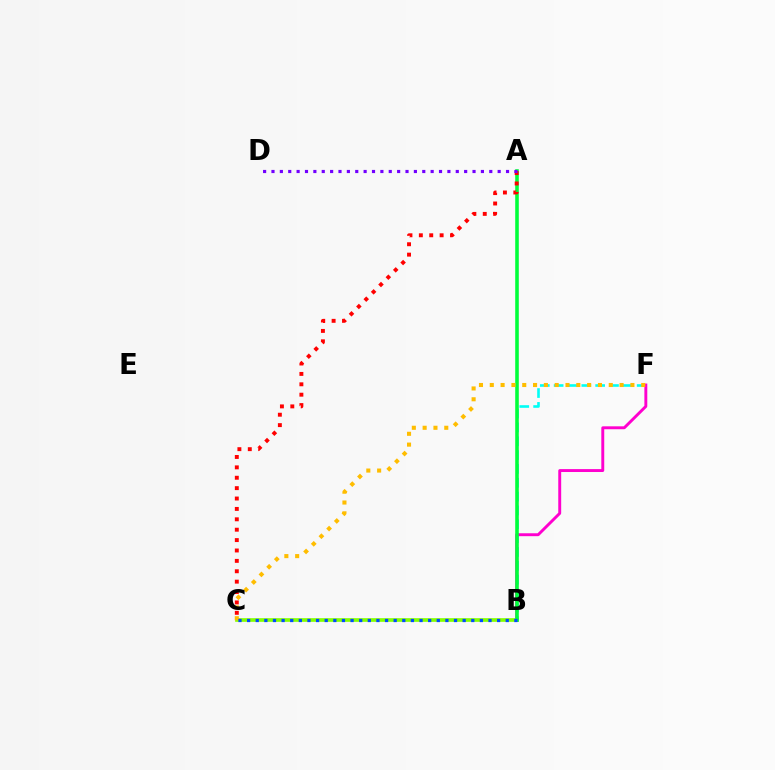{('B', 'F'): [{'color': '#00fff6', 'line_style': 'dashed', 'thickness': 1.88}, {'color': '#ff00cf', 'line_style': 'solid', 'thickness': 2.1}], ('B', 'C'): [{'color': '#84ff00', 'line_style': 'solid', 'thickness': 2.64}, {'color': '#004bff', 'line_style': 'dotted', 'thickness': 2.34}], ('A', 'B'): [{'color': '#00ff39', 'line_style': 'solid', 'thickness': 2.58}], ('A', 'C'): [{'color': '#ff0000', 'line_style': 'dotted', 'thickness': 2.82}], ('C', 'F'): [{'color': '#ffbd00', 'line_style': 'dotted', 'thickness': 2.94}], ('A', 'D'): [{'color': '#7200ff', 'line_style': 'dotted', 'thickness': 2.28}]}